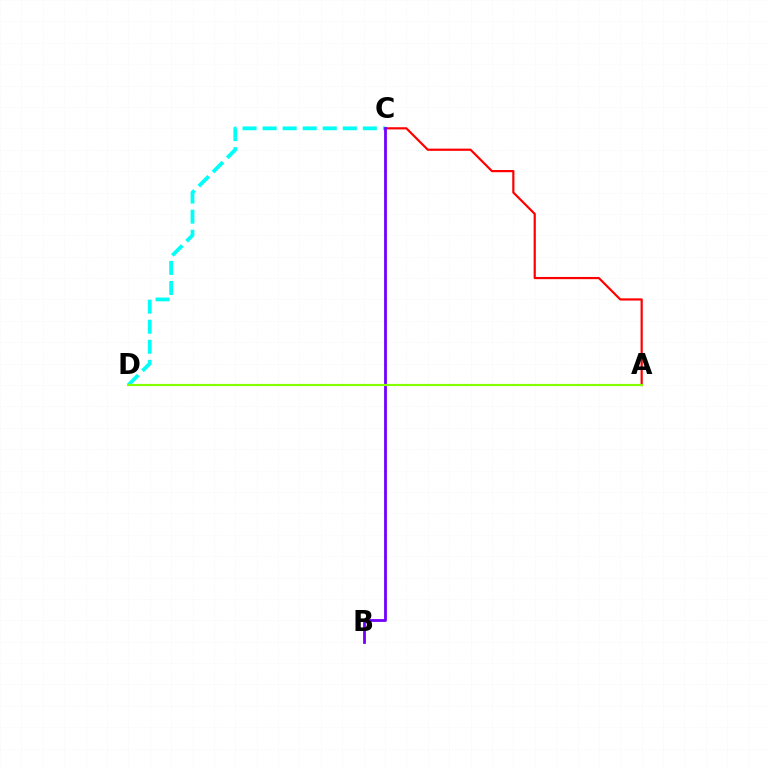{('A', 'C'): [{'color': '#ff0000', 'line_style': 'solid', 'thickness': 1.59}], ('C', 'D'): [{'color': '#00fff6', 'line_style': 'dashed', 'thickness': 2.72}], ('B', 'C'): [{'color': '#7200ff', 'line_style': 'solid', 'thickness': 2.01}], ('A', 'D'): [{'color': '#84ff00', 'line_style': 'solid', 'thickness': 1.55}]}